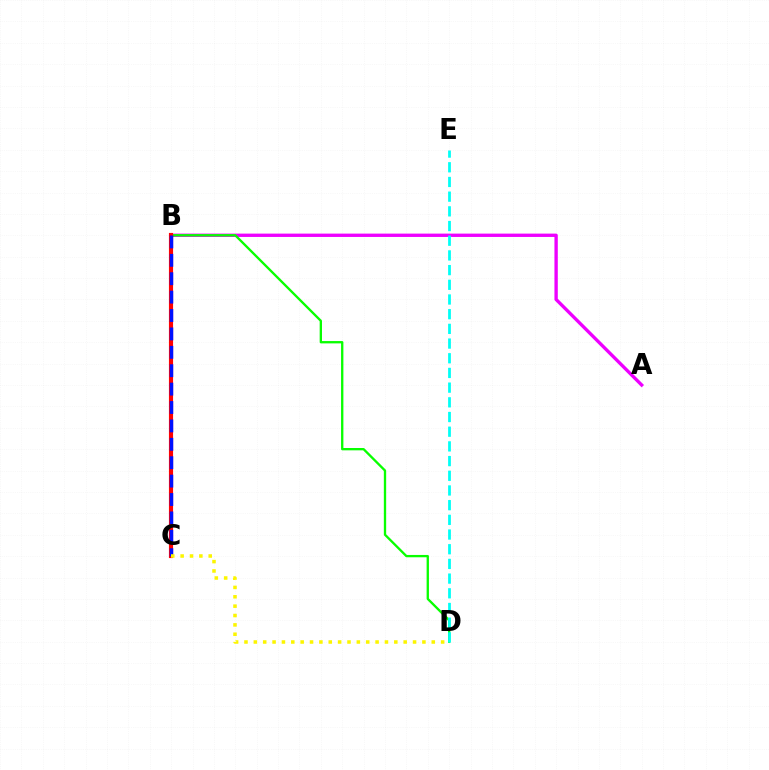{('A', 'B'): [{'color': '#ee00ff', 'line_style': 'solid', 'thickness': 2.41}], ('B', 'D'): [{'color': '#08ff00', 'line_style': 'solid', 'thickness': 1.68}], ('D', 'E'): [{'color': '#00fff6', 'line_style': 'dashed', 'thickness': 2.0}], ('B', 'C'): [{'color': '#ff0000', 'line_style': 'solid', 'thickness': 2.98}, {'color': '#0010ff', 'line_style': 'dashed', 'thickness': 2.5}], ('C', 'D'): [{'color': '#fcf500', 'line_style': 'dotted', 'thickness': 2.54}]}